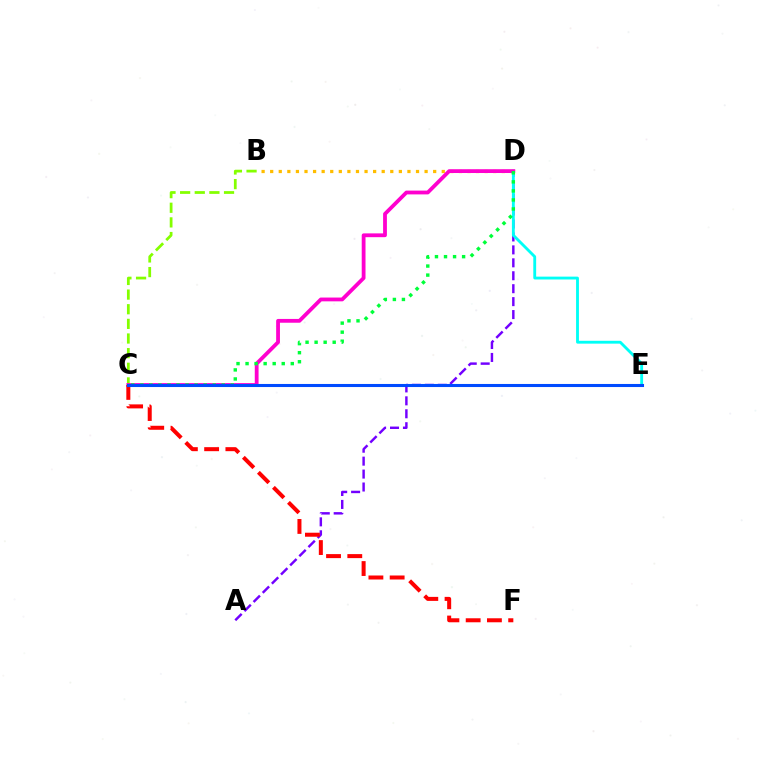{('A', 'D'): [{'color': '#7200ff', 'line_style': 'dashed', 'thickness': 1.76}], ('D', 'E'): [{'color': '#00fff6', 'line_style': 'solid', 'thickness': 2.05}], ('B', 'D'): [{'color': '#ffbd00', 'line_style': 'dotted', 'thickness': 2.33}], ('B', 'C'): [{'color': '#84ff00', 'line_style': 'dashed', 'thickness': 1.99}], ('C', 'D'): [{'color': '#ff00cf', 'line_style': 'solid', 'thickness': 2.73}, {'color': '#00ff39', 'line_style': 'dotted', 'thickness': 2.46}], ('C', 'F'): [{'color': '#ff0000', 'line_style': 'dashed', 'thickness': 2.89}], ('C', 'E'): [{'color': '#004bff', 'line_style': 'solid', 'thickness': 2.21}]}